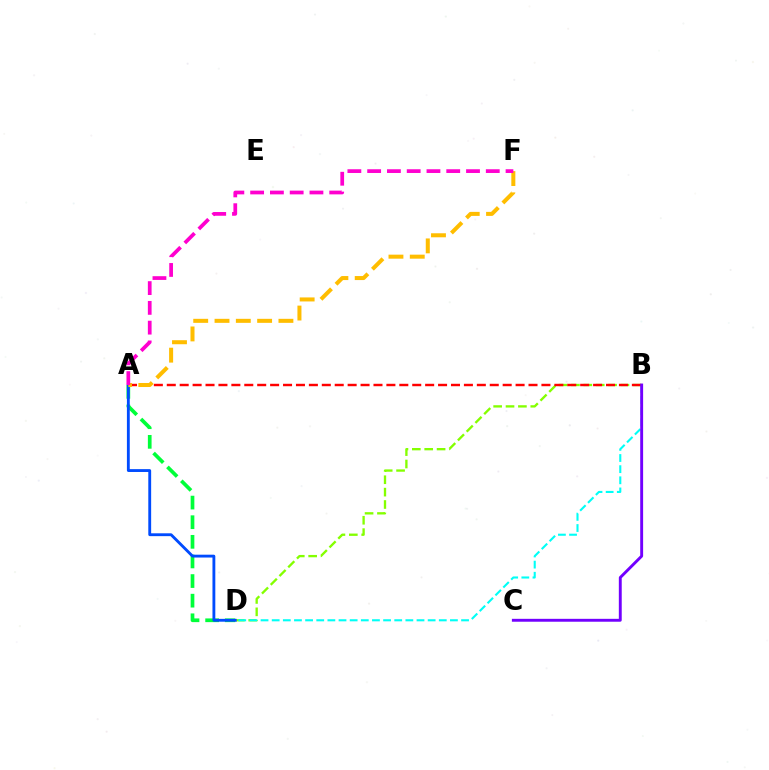{('A', 'D'): [{'color': '#00ff39', 'line_style': 'dashed', 'thickness': 2.66}, {'color': '#004bff', 'line_style': 'solid', 'thickness': 2.05}], ('B', 'D'): [{'color': '#84ff00', 'line_style': 'dashed', 'thickness': 1.68}, {'color': '#00fff6', 'line_style': 'dashed', 'thickness': 1.51}], ('A', 'B'): [{'color': '#ff0000', 'line_style': 'dashed', 'thickness': 1.76}], ('B', 'C'): [{'color': '#7200ff', 'line_style': 'solid', 'thickness': 2.08}], ('A', 'F'): [{'color': '#ffbd00', 'line_style': 'dashed', 'thickness': 2.89}, {'color': '#ff00cf', 'line_style': 'dashed', 'thickness': 2.69}]}